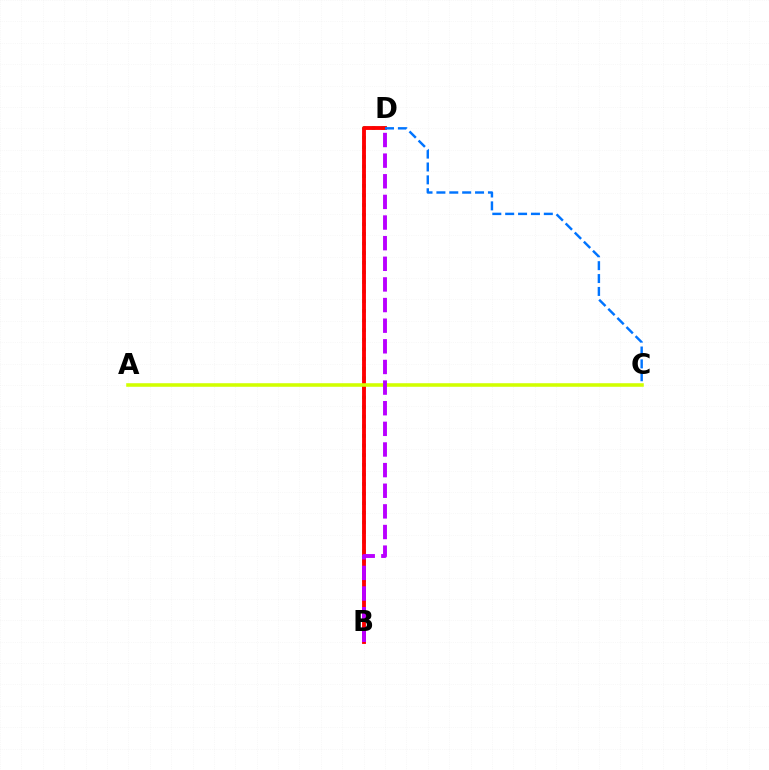{('B', 'D'): [{'color': '#00ff5c', 'line_style': 'dotted', 'thickness': 2.61}, {'color': '#ff0000', 'line_style': 'solid', 'thickness': 2.78}, {'color': '#b900ff', 'line_style': 'dashed', 'thickness': 2.8}], ('A', 'C'): [{'color': '#d1ff00', 'line_style': 'solid', 'thickness': 2.57}], ('C', 'D'): [{'color': '#0074ff', 'line_style': 'dashed', 'thickness': 1.75}]}